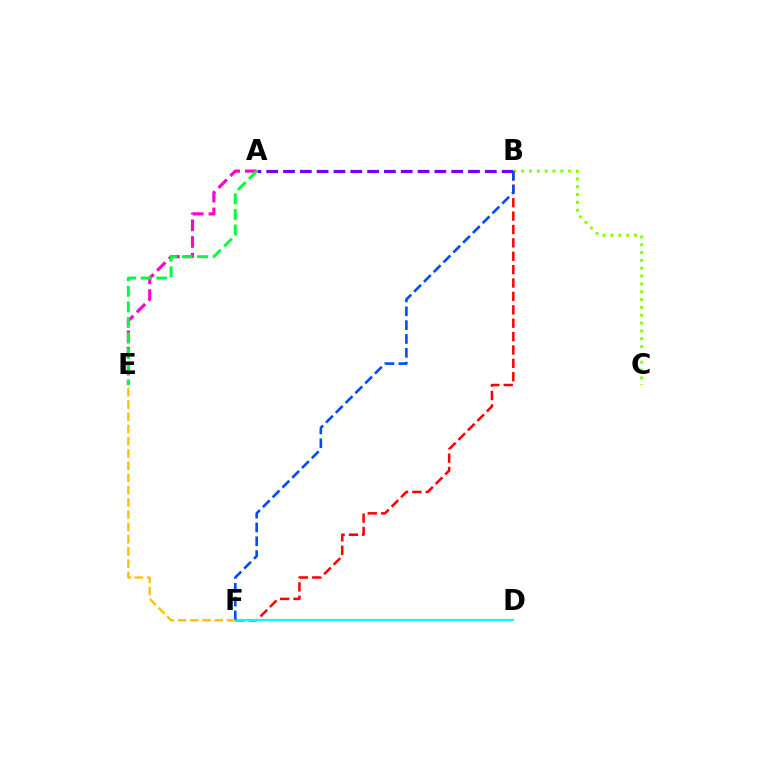{('A', 'B'): [{'color': '#7200ff', 'line_style': 'dashed', 'thickness': 2.28}], ('B', 'C'): [{'color': '#84ff00', 'line_style': 'dotted', 'thickness': 2.13}], ('B', 'F'): [{'color': '#ff0000', 'line_style': 'dashed', 'thickness': 1.82}, {'color': '#004bff', 'line_style': 'dashed', 'thickness': 1.88}], ('D', 'F'): [{'color': '#00fff6', 'line_style': 'solid', 'thickness': 1.58}], ('A', 'E'): [{'color': '#ff00cf', 'line_style': 'dashed', 'thickness': 2.26}, {'color': '#00ff39', 'line_style': 'dashed', 'thickness': 2.12}], ('E', 'F'): [{'color': '#ffbd00', 'line_style': 'dashed', 'thickness': 1.66}]}